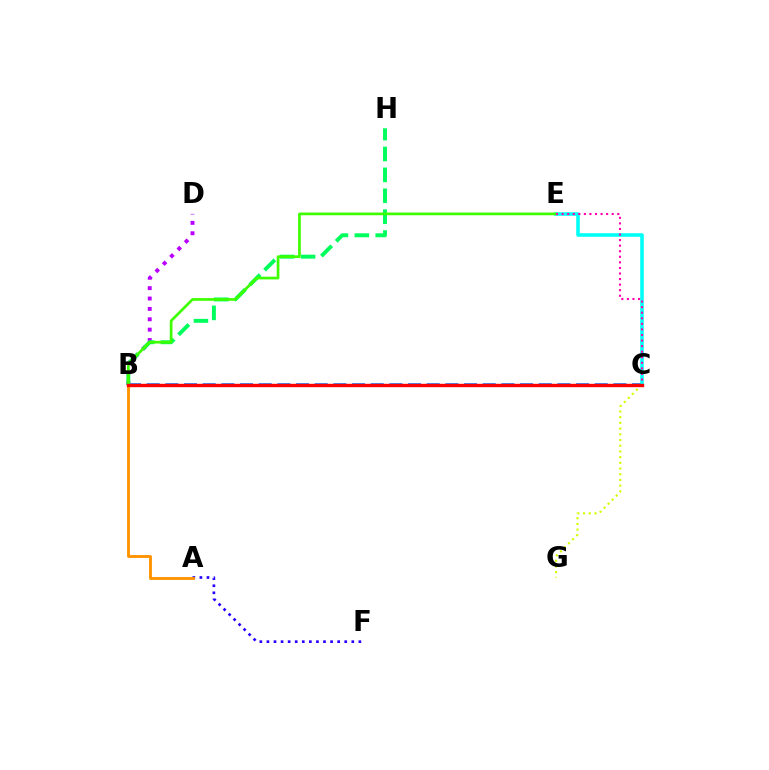{('B', 'C'): [{'color': '#0074ff', 'line_style': 'dashed', 'thickness': 2.54}, {'color': '#ff0000', 'line_style': 'solid', 'thickness': 2.44}], ('A', 'F'): [{'color': '#2500ff', 'line_style': 'dotted', 'thickness': 1.92}], ('A', 'B'): [{'color': '#ff9400', 'line_style': 'solid', 'thickness': 2.07}], ('C', 'E'): [{'color': '#00fff6', 'line_style': 'solid', 'thickness': 2.58}, {'color': '#ff00ac', 'line_style': 'dotted', 'thickness': 1.51}], ('B', 'D'): [{'color': '#b900ff', 'line_style': 'dotted', 'thickness': 2.82}], ('B', 'H'): [{'color': '#00ff5c', 'line_style': 'dashed', 'thickness': 2.84}], ('C', 'G'): [{'color': '#d1ff00', 'line_style': 'dotted', 'thickness': 1.55}], ('B', 'E'): [{'color': '#3dff00', 'line_style': 'solid', 'thickness': 1.93}]}